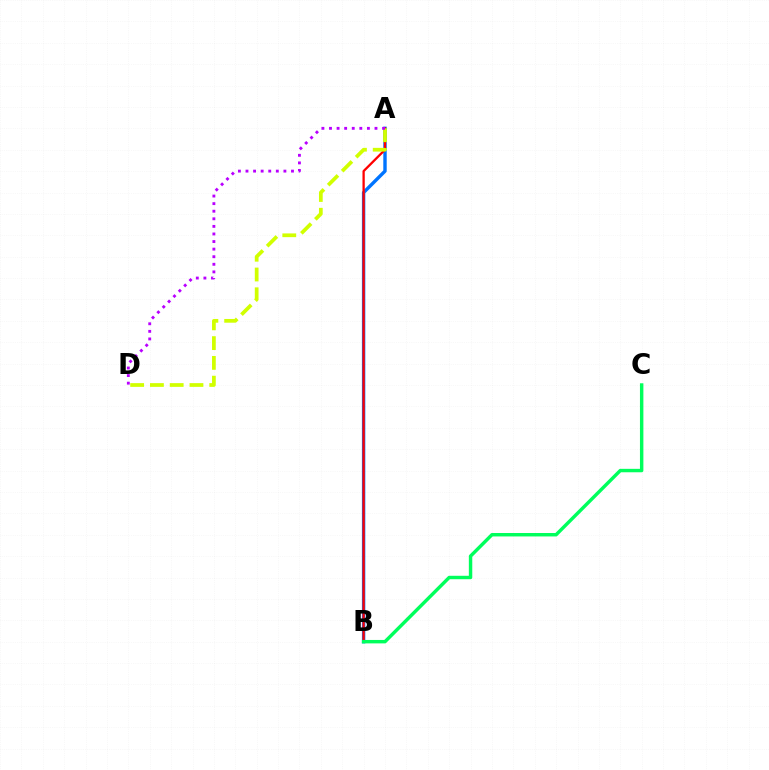{('A', 'B'): [{'color': '#0074ff', 'line_style': 'solid', 'thickness': 2.45}, {'color': '#ff0000', 'line_style': 'solid', 'thickness': 1.65}], ('A', 'D'): [{'color': '#d1ff00', 'line_style': 'dashed', 'thickness': 2.69}, {'color': '#b900ff', 'line_style': 'dotted', 'thickness': 2.06}], ('B', 'C'): [{'color': '#00ff5c', 'line_style': 'solid', 'thickness': 2.47}]}